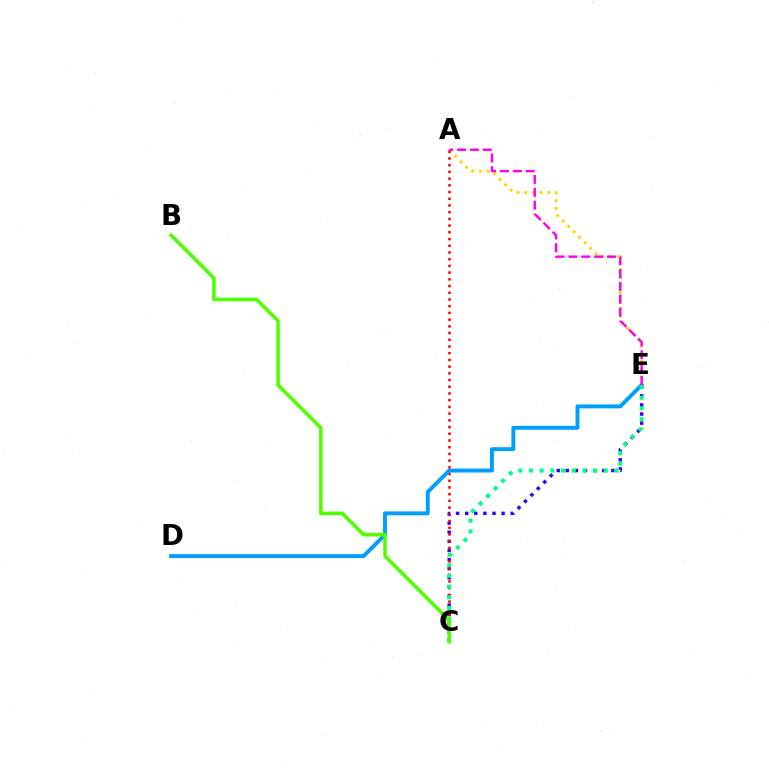{('C', 'E'): [{'color': '#3700ff', 'line_style': 'dotted', 'thickness': 2.47}, {'color': '#00ff86', 'line_style': 'dotted', 'thickness': 2.9}], ('A', 'E'): [{'color': '#ffd500', 'line_style': 'dotted', 'thickness': 2.1}, {'color': '#ff00ed', 'line_style': 'dashed', 'thickness': 1.75}], ('A', 'C'): [{'color': '#ff0000', 'line_style': 'dotted', 'thickness': 1.82}], ('D', 'E'): [{'color': '#009eff', 'line_style': 'solid', 'thickness': 2.82}], ('B', 'C'): [{'color': '#4fff00', 'line_style': 'solid', 'thickness': 2.55}]}